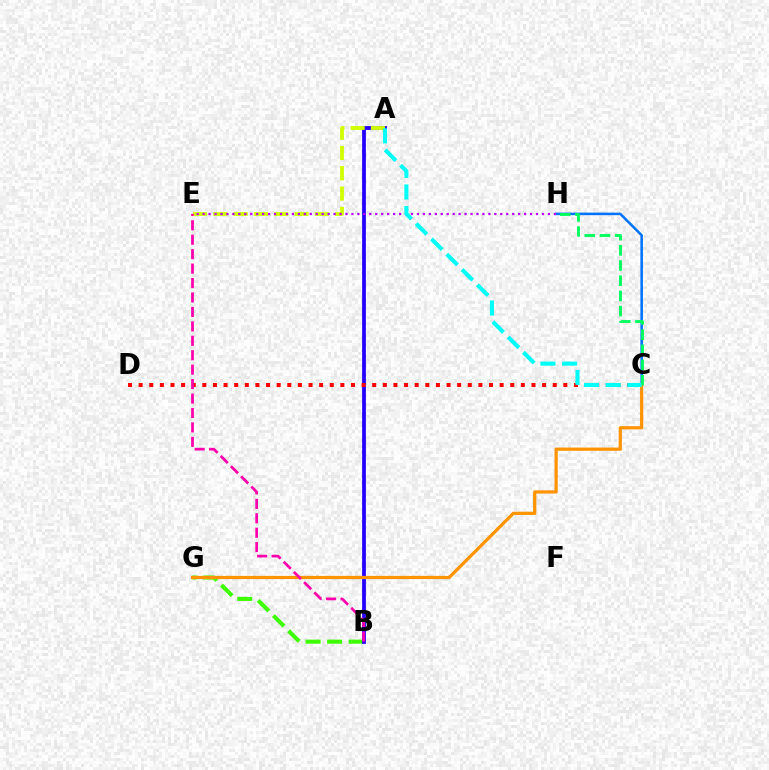{('B', 'G'): [{'color': '#3dff00', 'line_style': 'dashed', 'thickness': 2.92}], ('A', 'B'): [{'color': '#2500ff', 'line_style': 'solid', 'thickness': 2.72}], ('C', 'H'): [{'color': '#0074ff', 'line_style': 'solid', 'thickness': 1.84}, {'color': '#00ff5c', 'line_style': 'dashed', 'thickness': 2.06}], ('A', 'E'): [{'color': '#d1ff00', 'line_style': 'dashed', 'thickness': 2.76}], ('C', 'D'): [{'color': '#ff0000', 'line_style': 'dotted', 'thickness': 2.88}], ('E', 'H'): [{'color': '#b900ff', 'line_style': 'dotted', 'thickness': 1.62}], ('C', 'G'): [{'color': '#ff9400', 'line_style': 'solid', 'thickness': 2.31}], ('A', 'C'): [{'color': '#00fff6', 'line_style': 'dashed', 'thickness': 2.94}], ('B', 'E'): [{'color': '#ff00ac', 'line_style': 'dashed', 'thickness': 1.96}]}